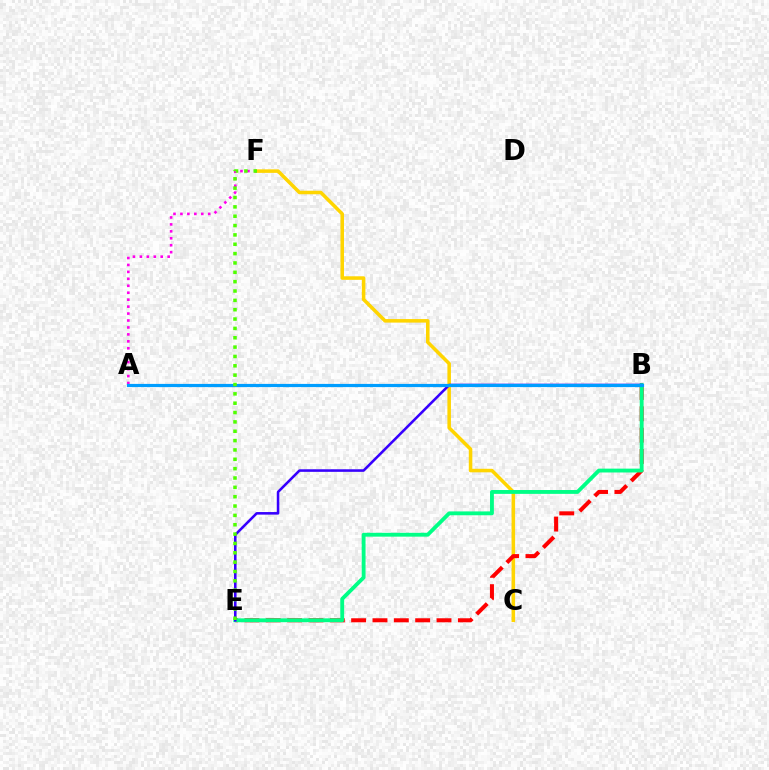{('C', 'F'): [{'color': '#ffd500', 'line_style': 'solid', 'thickness': 2.55}], ('A', 'F'): [{'color': '#ff00ed', 'line_style': 'dotted', 'thickness': 1.89}], ('B', 'E'): [{'color': '#ff0000', 'line_style': 'dashed', 'thickness': 2.9}, {'color': '#00ff86', 'line_style': 'solid', 'thickness': 2.77}, {'color': '#3700ff', 'line_style': 'solid', 'thickness': 1.85}], ('A', 'B'): [{'color': '#009eff', 'line_style': 'solid', 'thickness': 2.3}], ('E', 'F'): [{'color': '#4fff00', 'line_style': 'dotted', 'thickness': 2.54}]}